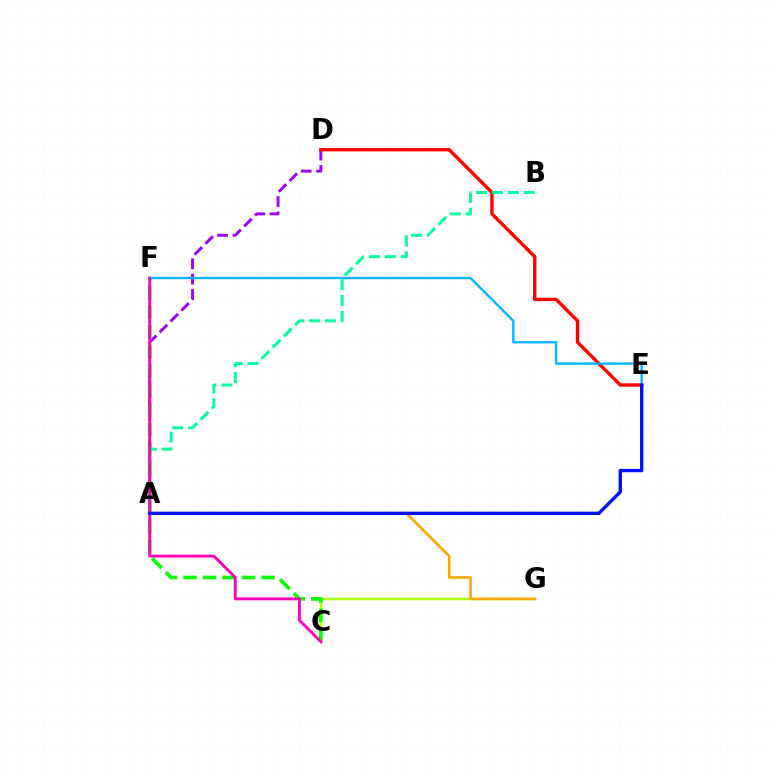{('A', 'D'): [{'color': '#9b00ff', 'line_style': 'dashed', 'thickness': 2.08}], ('D', 'E'): [{'color': '#ff0000', 'line_style': 'solid', 'thickness': 2.43}], ('C', 'G'): [{'color': '#b3ff00', 'line_style': 'solid', 'thickness': 1.79}], ('C', 'F'): [{'color': '#08ff00', 'line_style': 'dashed', 'thickness': 2.65}, {'color': '#ff00bd', 'line_style': 'solid', 'thickness': 2.08}], ('E', 'F'): [{'color': '#00b5ff', 'line_style': 'solid', 'thickness': 1.69}], ('A', 'G'): [{'color': '#ffa500', 'line_style': 'solid', 'thickness': 1.9}], ('A', 'B'): [{'color': '#00ff9d', 'line_style': 'dashed', 'thickness': 2.16}], ('A', 'E'): [{'color': '#0010ff', 'line_style': 'solid', 'thickness': 2.42}]}